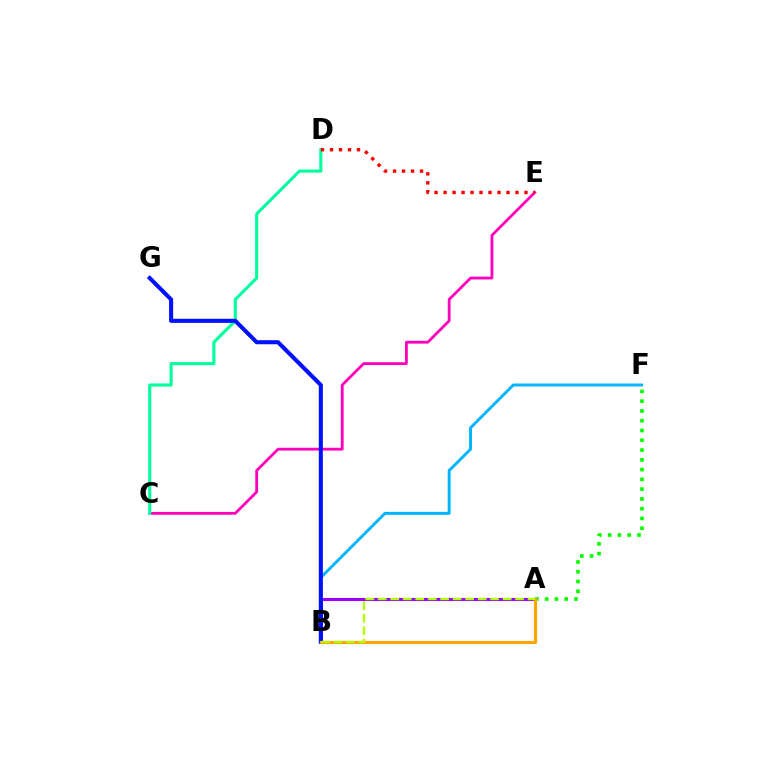{('C', 'E'): [{'color': '#ff00bd', 'line_style': 'solid', 'thickness': 2.01}], ('B', 'F'): [{'color': '#00b5ff', 'line_style': 'solid', 'thickness': 2.11}], ('A', 'F'): [{'color': '#08ff00', 'line_style': 'dotted', 'thickness': 2.66}], ('C', 'D'): [{'color': '#00ff9d', 'line_style': 'solid', 'thickness': 2.23}], ('A', 'B'): [{'color': '#9b00ff', 'line_style': 'solid', 'thickness': 2.2}, {'color': '#ffa500', 'line_style': 'solid', 'thickness': 2.26}, {'color': '#b3ff00', 'line_style': 'dashed', 'thickness': 1.7}], ('B', 'G'): [{'color': '#0010ff', 'line_style': 'solid', 'thickness': 2.93}], ('D', 'E'): [{'color': '#ff0000', 'line_style': 'dotted', 'thickness': 2.44}]}